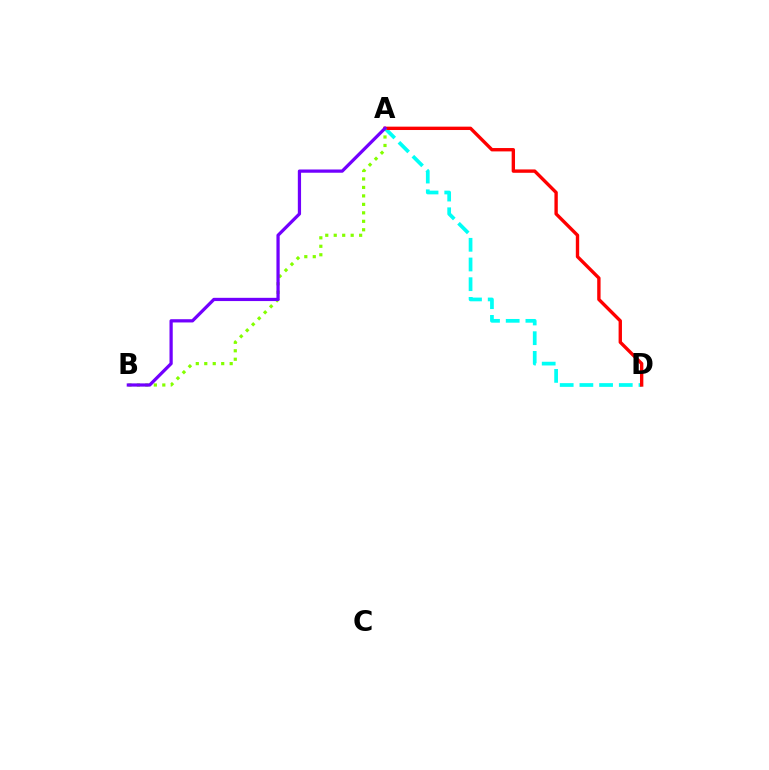{('A', 'D'): [{'color': '#00fff6', 'line_style': 'dashed', 'thickness': 2.68}, {'color': '#ff0000', 'line_style': 'solid', 'thickness': 2.42}], ('A', 'B'): [{'color': '#84ff00', 'line_style': 'dotted', 'thickness': 2.3}, {'color': '#7200ff', 'line_style': 'solid', 'thickness': 2.33}]}